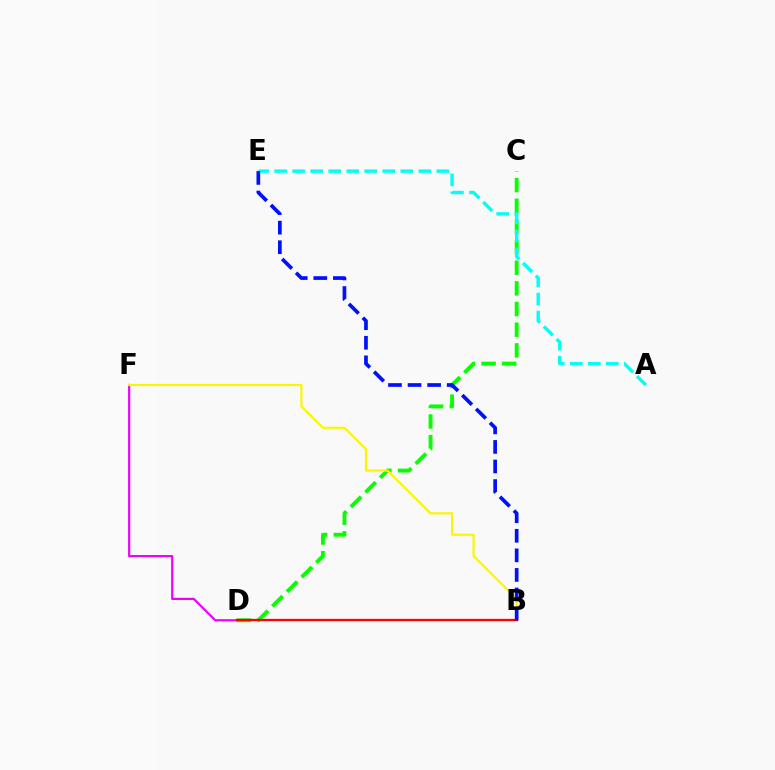{('C', 'D'): [{'color': '#08ff00', 'line_style': 'dashed', 'thickness': 2.81}], ('A', 'E'): [{'color': '#00fff6', 'line_style': 'dashed', 'thickness': 2.45}], ('D', 'F'): [{'color': '#ee00ff', 'line_style': 'solid', 'thickness': 1.58}], ('B', 'F'): [{'color': '#fcf500', 'line_style': 'solid', 'thickness': 1.57}], ('B', 'D'): [{'color': '#ff0000', 'line_style': 'solid', 'thickness': 1.64}], ('B', 'E'): [{'color': '#0010ff', 'line_style': 'dashed', 'thickness': 2.66}]}